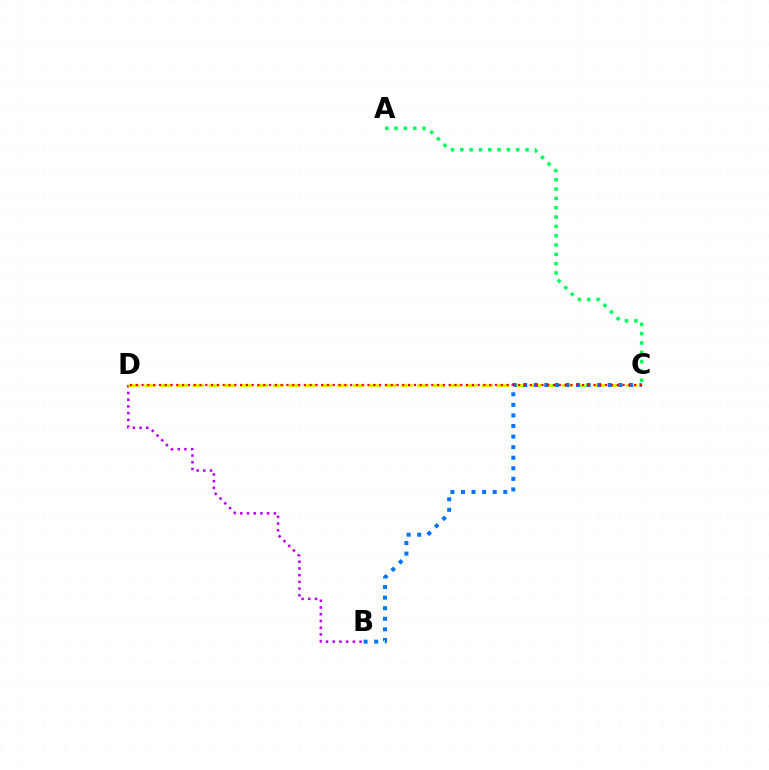{('B', 'D'): [{'color': '#b900ff', 'line_style': 'dotted', 'thickness': 1.83}], ('C', 'D'): [{'color': '#d1ff00', 'line_style': 'dashed', 'thickness': 2.18}, {'color': '#ff0000', 'line_style': 'dotted', 'thickness': 1.57}], ('B', 'C'): [{'color': '#0074ff', 'line_style': 'dotted', 'thickness': 2.87}], ('A', 'C'): [{'color': '#00ff5c', 'line_style': 'dotted', 'thickness': 2.53}]}